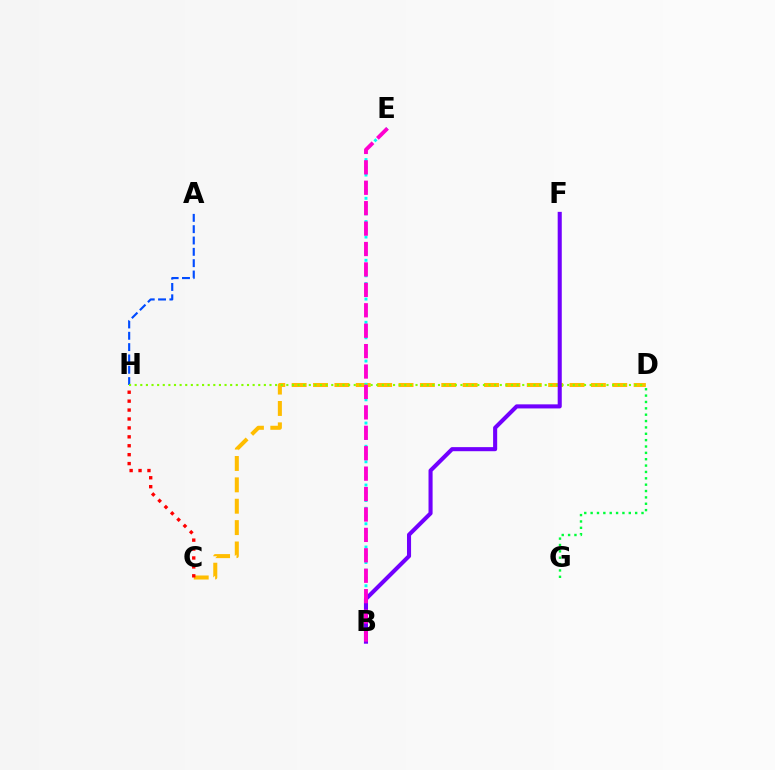{('D', 'G'): [{'color': '#00ff39', 'line_style': 'dotted', 'thickness': 1.73}], ('C', 'D'): [{'color': '#ffbd00', 'line_style': 'dashed', 'thickness': 2.9}], ('A', 'H'): [{'color': '#004bff', 'line_style': 'dashed', 'thickness': 1.54}], ('B', 'E'): [{'color': '#00fff6', 'line_style': 'dotted', 'thickness': 2.11}, {'color': '#ff00cf', 'line_style': 'dashed', 'thickness': 2.77}], ('C', 'H'): [{'color': '#ff0000', 'line_style': 'dotted', 'thickness': 2.42}], ('D', 'H'): [{'color': '#84ff00', 'line_style': 'dotted', 'thickness': 1.53}], ('B', 'F'): [{'color': '#7200ff', 'line_style': 'solid', 'thickness': 2.94}]}